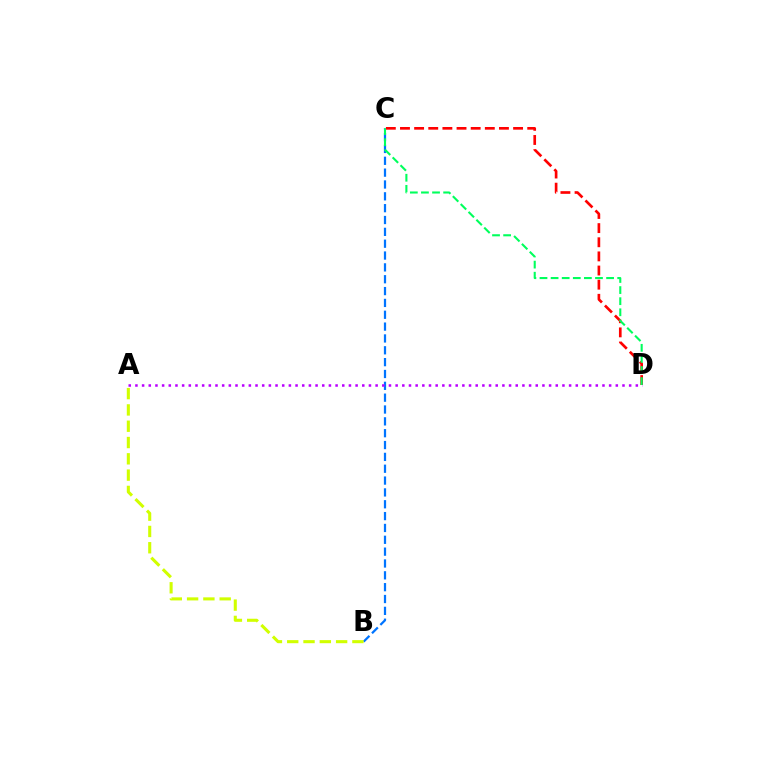{('B', 'C'): [{'color': '#0074ff', 'line_style': 'dashed', 'thickness': 1.61}], ('C', 'D'): [{'color': '#ff0000', 'line_style': 'dashed', 'thickness': 1.92}, {'color': '#00ff5c', 'line_style': 'dashed', 'thickness': 1.51}], ('A', 'D'): [{'color': '#b900ff', 'line_style': 'dotted', 'thickness': 1.81}], ('A', 'B'): [{'color': '#d1ff00', 'line_style': 'dashed', 'thickness': 2.21}]}